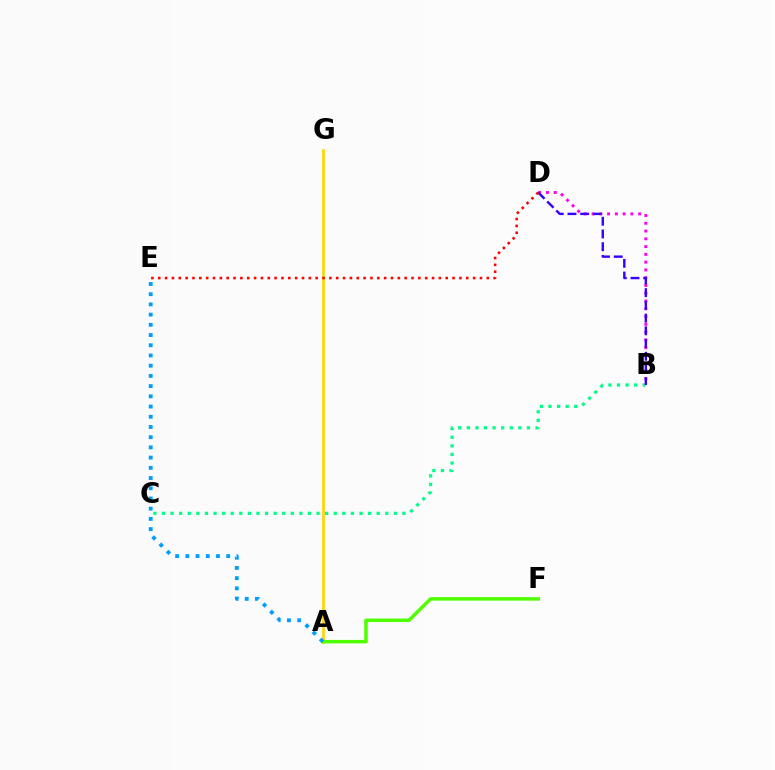{('B', 'C'): [{'color': '#00ff86', 'line_style': 'dotted', 'thickness': 2.33}], ('A', 'G'): [{'color': '#ffd500', 'line_style': 'solid', 'thickness': 1.94}], ('B', 'D'): [{'color': '#ff00ed', 'line_style': 'dotted', 'thickness': 2.11}, {'color': '#3700ff', 'line_style': 'dashed', 'thickness': 1.73}], ('A', 'F'): [{'color': '#4fff00', 'line_style': 'solid', 'thickness': 2.51}], ('A', 'E'): [{'color': '#009eff', 'line_style': 'dotted', 'thickness': 2.78}], ('D', 'E'): [{'color': '#ff0000', 'line_style': 'dotted', 'thickness': 1.86}]}